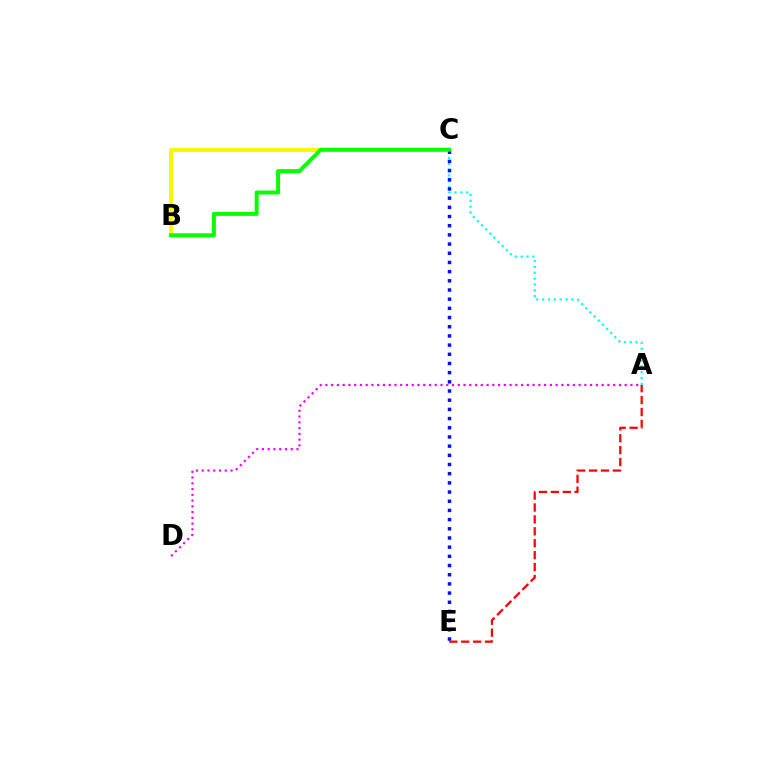{('A', 'E'): [{'color': '#ff0000', 'line_style': 'dashed', 'thickness': 1.62}], ('B', 'C'): [{'color': '#fcf500', 'line_style': 'solid', 'thickness': 2.8}, {'color': '#08ff00', 'line_style': 'solid', 'thickness': 2.87}], ('A', 'C'): [{'color': '#00fff6', 'line_style': 'dotted', 'thickness': 1.59}], ('C', 'E'): [{'color': '#0010ff', 'line_style': 'dotted', 'thickness': 2.5}], ('A', 'D'): [{'color': '#ee00ff', 'line_style': 'dotted', 'thickness': 1.56}]}